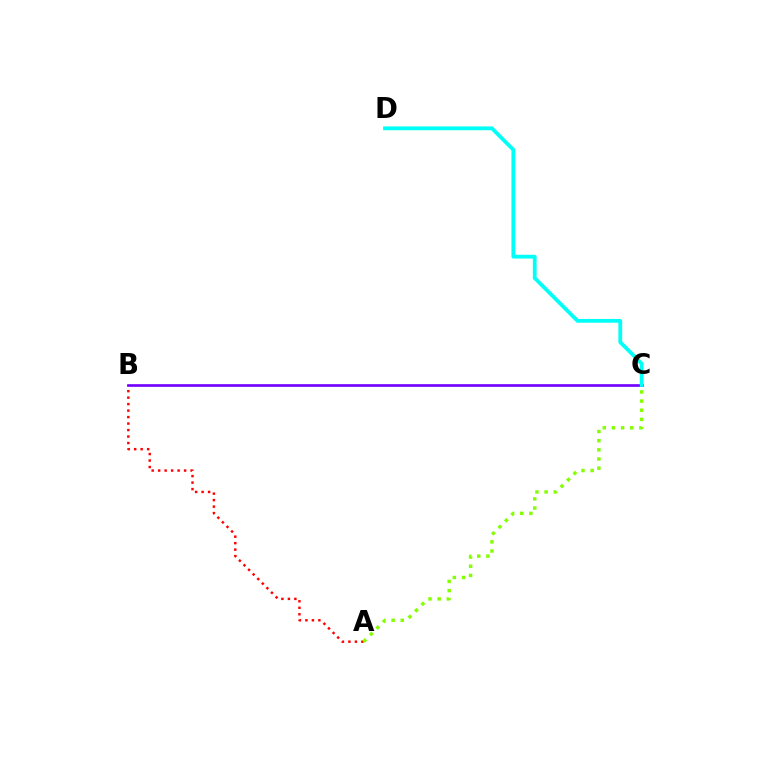{('A', 'B'): [{'color': '#ff0000', 'line_style': 'dotted', 'thickness': 1.76}], ('A', 'C'): [{'color': '#84ff00', 'line_style': 'dotted', 'thickness': 2.49}], ('B', 'C'): [{'color': '#7200ff', 'line_style': 'solid', 'thickness': 1.92}], ('C', 'D'): [{'color': '#00fff6', 'line_style': 'solid', 'thickness': 2.73}]}